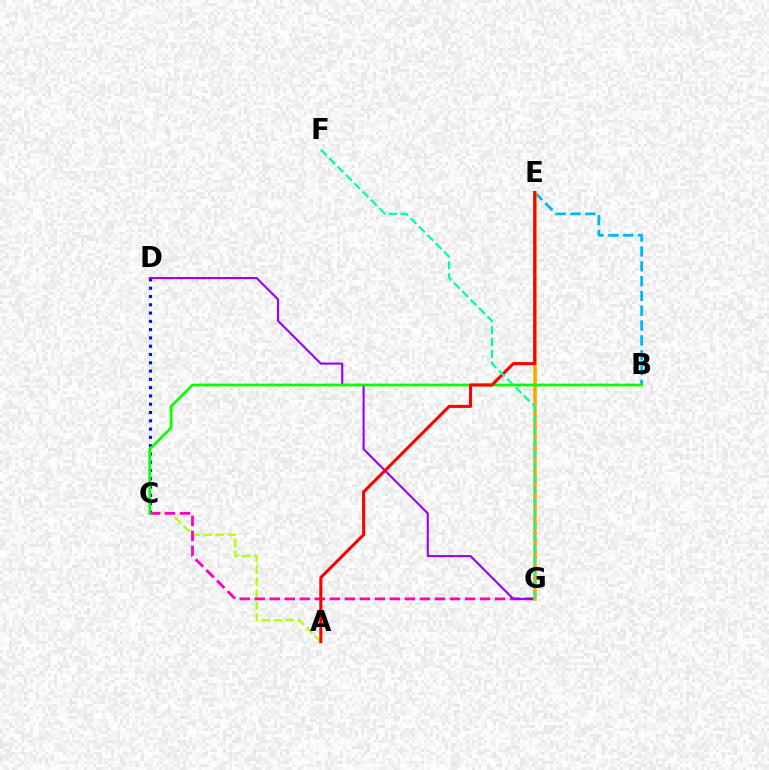{('B', 'E'): [{'color': '#00b5ff', 'line_style': 'dashed', 'thickness': 2.01}], ('C', 'D'): [{'color': '#0010ff', 'line_style': 'dotted', 'thickness': 2.25}], ('A', 'C'): [{'color': '#b3ff00', 'line_style': 'dashed', 'thickness': 1.62}], ('C', 'G'): [{'color': '#ff00bd', 'line_style': 'dashed', 'thickness': 2.04}], ('D', 'G'): [{'color': '#9b00ff', 'line_style': 'solid', 'thickness': 1.53}], ('E', 'G'): [{'color': '#ffa500', 'line_style': 'solid', 'thickness': 2.57}], ('B', 'C'): [{'color': '#08ff00', 'line_style': 'solid', 'thickness': 1.95}], ('A', 'E'): [{'color': '#ff0000', 'line_style': 'solid', 'thickness': 2.21}], ('F', 'G'): [{'color': '#00ff9d', 'line_style': 'dashed', 'thickness': 1.6}]}